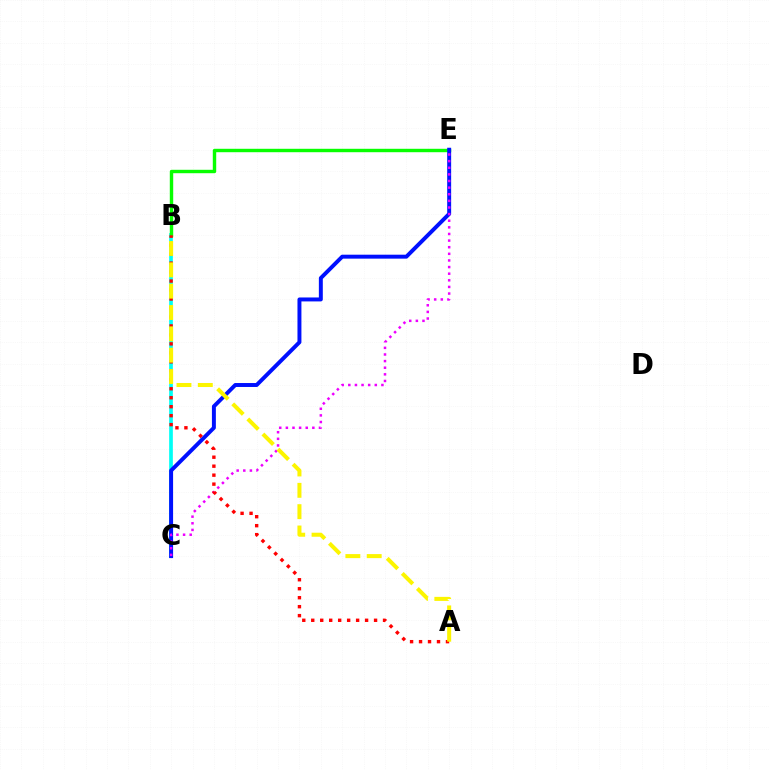{('B', 'C'): [{'color': '#00fff6', 'line_style': 'solid', 'thickness': 2.65}], ('B', 'E'): [{'color': '#08ff00', 'line_style': 'solid', 'thickness': 2.46}], ('C', 'E'): [{'color': '#0010ff', 'line_style': 'solid', 'thickness': 2.84}, {'color': '#ee00ff', 'line_style': 'dotted', 'thickness': 1.8}], ('A', 'B'): [{'color': '#ff0000', 'line_style': 'dotted', 'thickness': 2.44}, {'color': '#fcf500', 'line_style': 'dashed', 'thickness': 2.9}]}